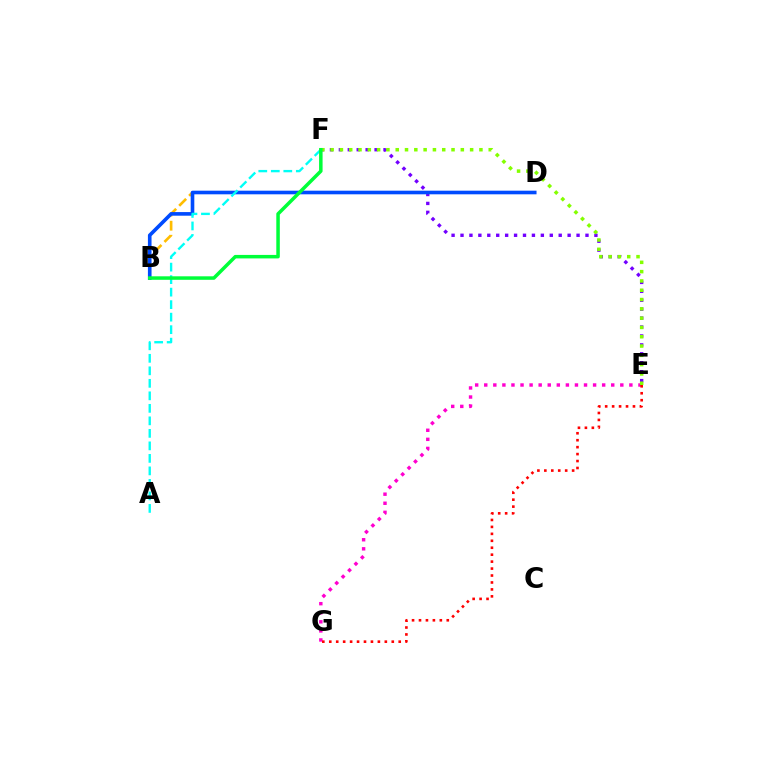{('E', 'G'): [{'color': '#ff00cf', 'line_style': 'dotted', 'thickness': 2.46}, {'color': '#ff0000', 'line_style': 'dotted', 'thickness': 1.89}], ('E', 'F'): [{'color': '#7200ff', 'line_style': 'dotted', 'thickness': 2.43}, {'color': '#84ff00', 'line_style': 'dotted', 'thickness': 2.53}], ('B', 'D'): [{'color': '#ffbd00', 'line_style': 'dashed', 'thickness': 1.91}, {'color': '#004bff', 'line_style': 'solid', 'thickness': 2.61}], ('A', 'F'): [{'color': '#00fff6', 'line_style': 'dashed', 'thickness': 1.7}], ('B', 'F'): [{'color': '#00ff39', 'line_style': 'solid', 'thickness': 2.52}]}